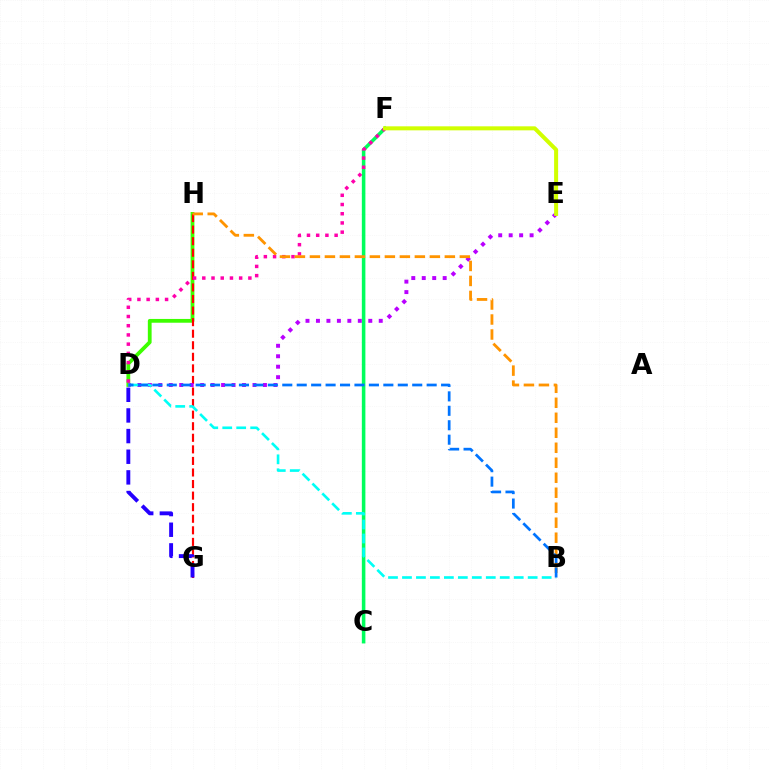{('C', 'F'): [{'color': '#00ff5c', 'line_style': 'solid', 'thickness': 2.56}], ('D', 'H'): [{'color': '#3dff00', 'line_style': 'solid', 'thickness': 2.72}], ('G', 'H'): [{'color': '#ff0000', 'line_style': 'dashed', 'thickness': 1.57}], ('D', 'E'): [{'color': '#b900ff', 'line_style': 'dotted', 'thickness': 2.84}], ('D', 'F'): [{'color': '#ff00ac', 'line_style': 'dotted', 'thickness': 2.5}], ('B', 'H'): [{'color': '#ff9400', 'line_style': 'dashed', 'thickness': 2.04}], ('B', 'D'): [{'color': '#00fff6', 'line_style': 'dashed', 'thickness': 1.9}, {'color': '#0074ff', 'line_style': 'dashed', 'thickness': 1.96}], ('D', 'G'): [{'color': '#2500ff', 'line_style': 'dashed', 'thickness': 2.81}], ('E', 'F'): [{'color': '#d1ff00', 'line_style': 'solid', 'thickness': 2.89}]}